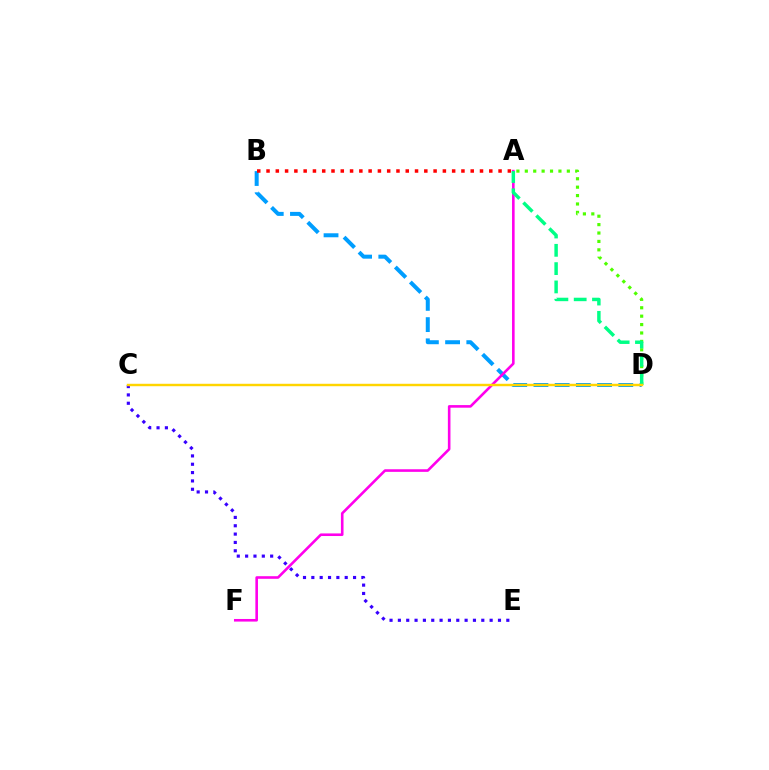{('C', 'E'): [{'color': '#3700ff', 'line_style': 'dotted', 'thickness': 2.27}], ('A', 'D'): [{'color': '#4fff00', 'line_style': 'dotted', 'thickness': 2.28}, {'color': '#00ff86', 'line_style': 'dashed', 'thickness': 2.49}], ('B', 'D'): [{'color': '#009eff', 'line_style': 'dashed', 'thickness': 2.88}], ('A', 'B'): [{'color': '#ff0000', 'line_style': 'dotted', 'thickness': 2.52}], ('A', 'F'): [{'color': '#ff00ed', 'line_style': 'solid', 'thickness': 1.87}], ('C', 'D'): [{'color': '#ffd500', 'line_style': 'solid', 'thickness': 1.75}]}